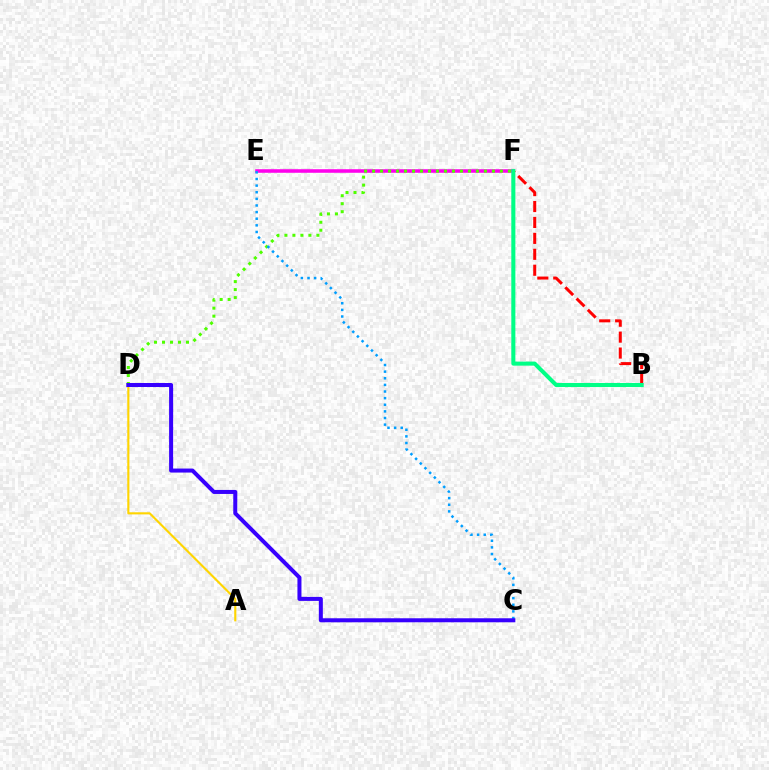{('E', 'F'): [{'color': '#ff00ed', 'line_style': 'solid', 'thickness': 2.56}], ('D', 'F'): [{'color': '#4fff00', 'line_style': 'dotted', 'thickness': 2.17}], ('A', 'D'): [{'color': '#ffd500', 'line_style': 'solid', 'thickness': 1.53}], ('B', 'F'): [{'color': '#ff0000', 'line_style': 'dashed', 'thickness': 2.16}, {'color': '#00ff86', 'line_style': 'solid', 'thickness': 2.92}], ('C', 'E'): [{'color': '#009eff', 'line_style': 'dotted', 'thickness': 1.8}], ('C', 'D'): [{'color': '#3700ff', 'line_style': 'solid', 'thickness': 2.89}]}